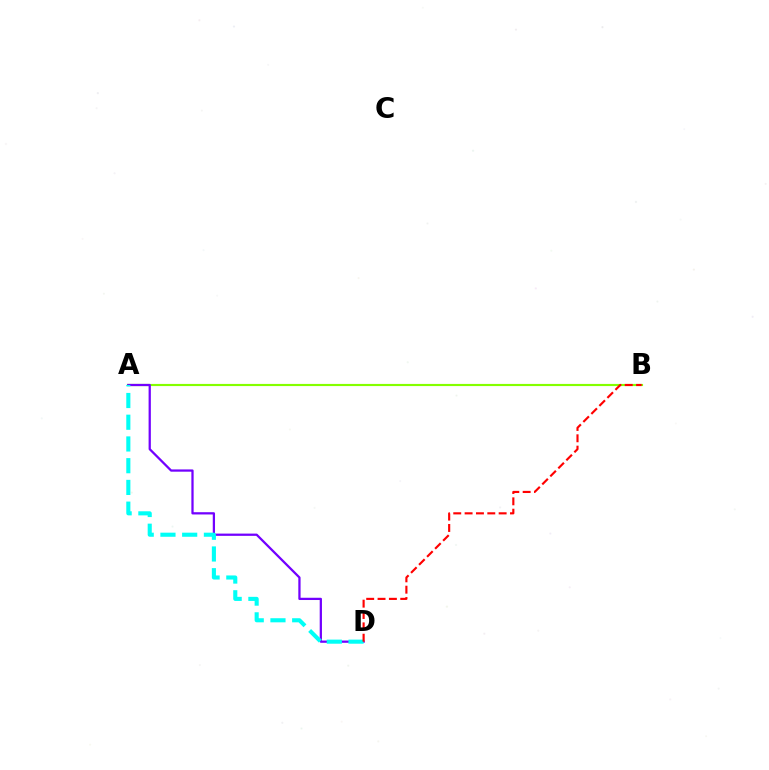{('A', 'B'): [{'color': '#84ff00', 'line_style': 'solid', 'thickness': 1.55}], ('A', 'D'): [{'color': '#7200ff', 'line_style': 'solid', 'thickness': 1.63}, {'color': '#00fff6', 'line_style': 'dashed', 'thickness': 2.95}], ('B', 'D'): [{'color': '#ff0000', 'line_style': 'dashed', 'thickness': 1.54}]}